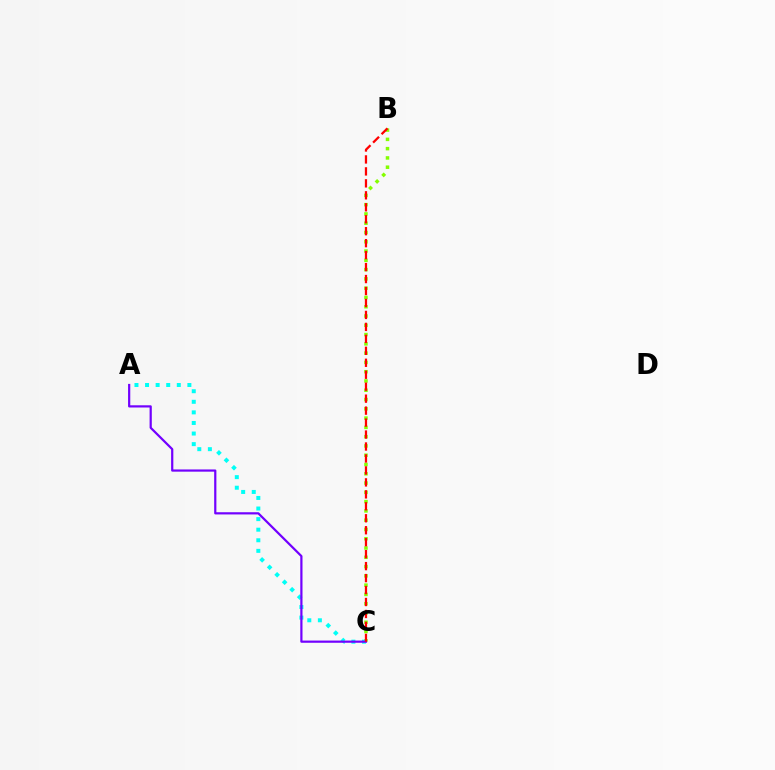{('B', 'C'): [{'color': '#84ff00', 'line_style': 'dotted', 'thickness': 2.52}, {'color': '#ff0000', 'line_style': 'dashed', 'thickness': 1.62}], ('A', 'C'): [{'color': '#00fff6', 'line_style': 'dotted', 'thickness': 2.88}, {'color': '#7200ff', 'line_style': 'solid', 'thickness': 1.59}]}